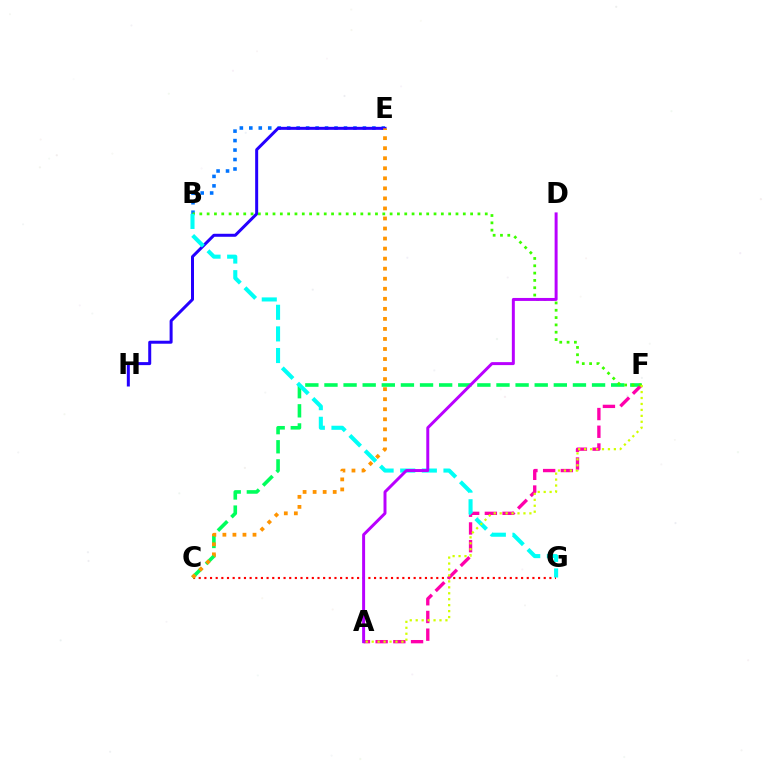{('C', 'G'): [{'color': '#ff0000', 'line_style': 'dotted', 'thickness': 1.54}], ('C', 'F'): [{'color': '#00ff5c', 'line_style': 'dashed', 'thickness': 2.6}], ('B', 'E'): [{'color': '#0074ff', 'line_style': 'dotted', 'thickness': 2.57}], ('A', 'F'): [{'color': '#ff00ac', 'line_style': 'dashed', 'thickness': 2.41}, {'color': '#d1ff00', 'line_style': 'dotted', 'thickness': 1.62}], ('E', 'H'): [{'color': '#2500ff', 'line_style': 'solid', 'thickness': 2.16}], ('B', 'F'): [{'color': '#3dff00', 'line_style': 'dotted', 'thickness': 1.99}], ('B', 'G'): [{'color': '#00fff6', 'line_style': 'dashed', 'thickness': 2.94}], ('A', 'D'): [{'color': '#b900ff', 'line_style': 'solid', 'thickness': 2.14}], ('C', 'E'): [{'color': '#ff9400', 'line_style': 'dotted', 'thickness': 2.73}]}